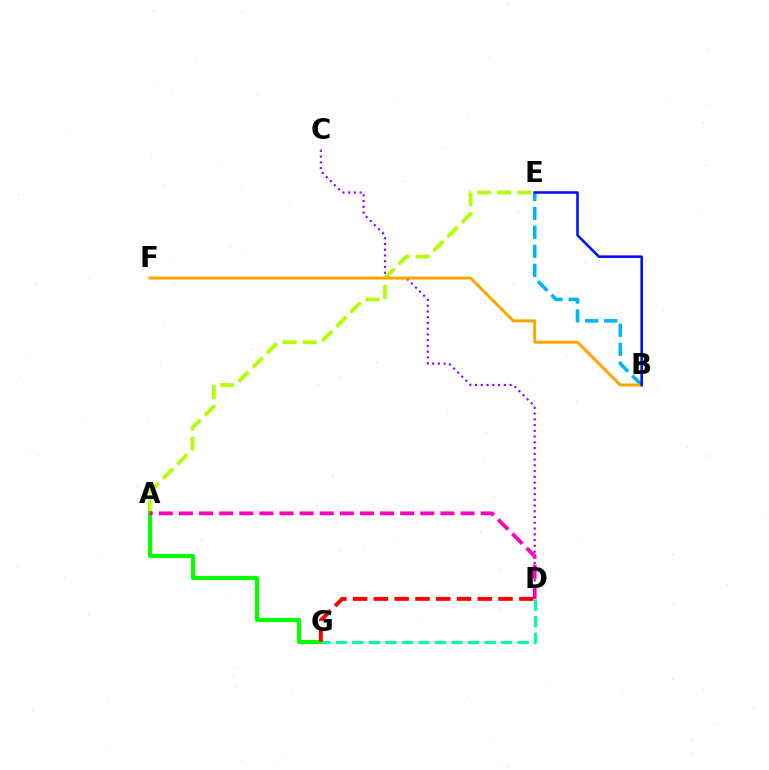{('A', 'E'): [{'color': '#b3ff00', 'line_style': 'dashed', 'thickness': 2.73}], ('A', 'G'): [{'color': '#08ff00', 'line_style': 'solid', 'thickness': 2.96}], ('C', 'D'): [{'color': '#9b00ff', 'line_style': 'dotted', 'thickness': 1.56}], ('B', 'E'): [{'color': '#00b5ff', 'line_style': 'dashed', 'thickness': 2.58}, {'color': '#0010ff', 'line_style': 'solid', 'thickness': 1.86}], ('D', 'G'): [{'color': '#00ff9d', 'line_style': 'dashed', 'thickness': 2.24}, {'color': '#ff0000', 'line_style': 'dashed', 'thickness': 2.82}], ('A', 'D'): [{'color': '#ff00bd', 'line_style': 'dashed', 'thickness': 2.73}], ('B', 'F'): [{'color': '#ffa500', 'line_style': 'solid', 'thickness': 2.15}]}